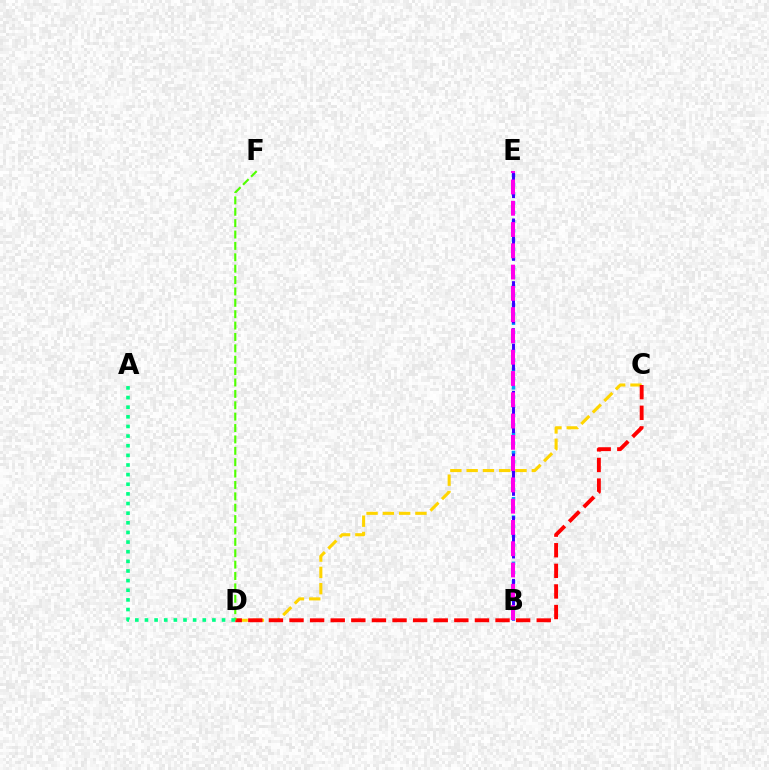{('B', 'E'): [{'color': '#009eff', 'line_style': 'dotted', 'thickness': 2.51}, {'color': '#3700ff', 'line_style': 'dashed', 'thickness': 2.13}, {'color': '#ff00ed', 'line_style': 'dashed', 'thickness': 2.89}], ('C', 'D'): [{'color': '#ffd500', 'line_style': 'dashed', 'thickness': 2.21}, {'color': '#ff0000', 'line_style': 'dashed', 'thickness': 2.8}], ('D', 'F'): [{'color': '#4fff00', 'line_style': 'dashed', 'thickness': 1.55}], ('A', 'D'): [{'color': '#00ff86', 'line_style': 'dotted', 'thickness': 2.62}]}